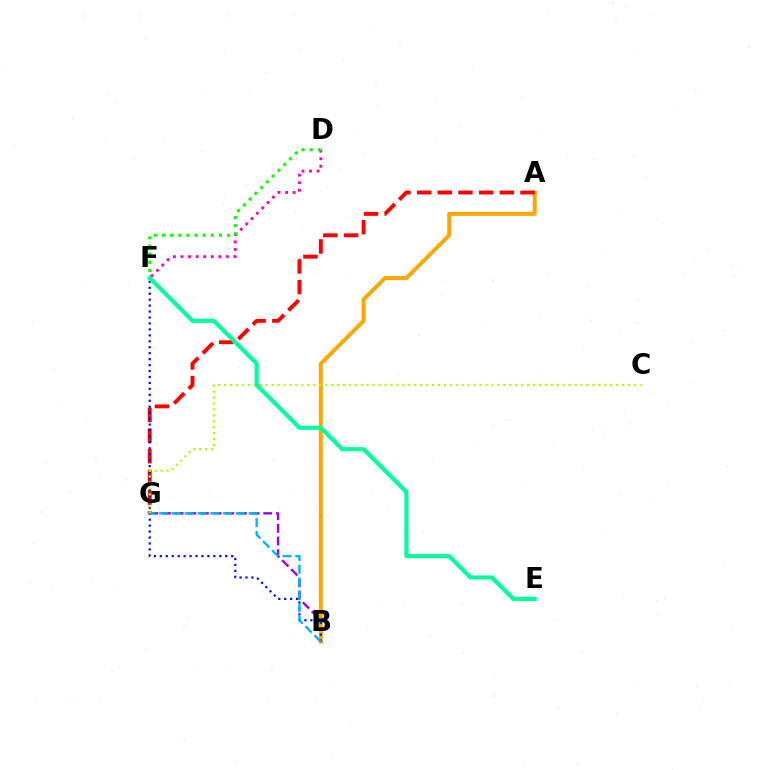{('B', 'G'): [{'color': '#9b00ff', 'line_style': 'dashed', 'thickness': 1.72}, {'color': '#00b5ff', 'line_style': 'dashed', 'thickness': 1.74}], ('A', 'B'): [{'color': '#ffa500', 'line_style': 'solid', 'thickness': 2.84}], ('A', 'G'): [{'color': '#ff0000', 'line_style': 'dashed', 'thickness': 2.81}], ('B', 'F'): [{'color': '#0010ff', 'line_style': 'dotted', 'thickness': 1.62}], ('D', 'F'): [{'color': '#ff00bd', 'line_style': 'dotted', 'thickness': 2.05}, {'color': '#08ff00', 'line_style': 'dotted', 'thickness': 2.22}], ('C', 'G'): [{'color': '#b3ff00', 'line_style': 'dotted', 'thickness': 1.61}], ('E', 'F'): [{'color': '#00ff9d', 'line_style': 'solid', 'thickness': 2.97}]}